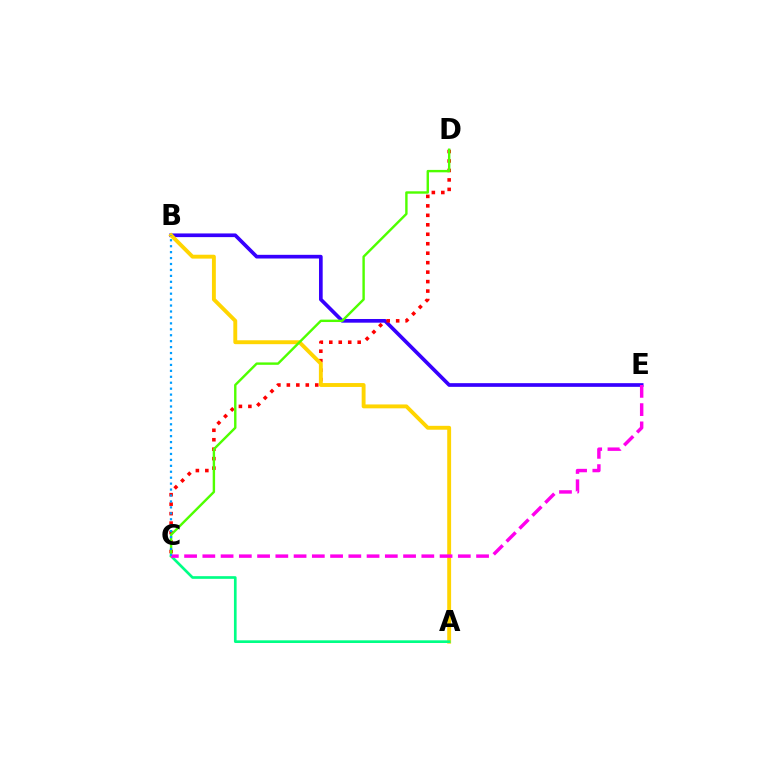{('B', 'E'): [{'color': '#3700ff', 'line_style': 'solid', 'thickness': 2.65}], ('C', 'D'): [{'color': '#ff0000', 'line_style': 'dotted', 'thickness': 2.57}, {'color': '#4fff00', 'line_style': 'solid', 'thickness': 1.73}], ('A', 'B'): [{'color': '#ffd500', 'line_style': 'solid', 'thickness': 2.8}], ('A', 'C'): [{'color': '#00ff86', 'line_style': 'solid', 'thickness': 1.93}], ('C', 'E'): [{'color': '#ff00ed', 'line_style': 'dashed', 'thickness': 2.48}], ('B', 'C'): [{'color': '#009eff', 'line_style': 'dotted', 'thickness': 1.61}]}